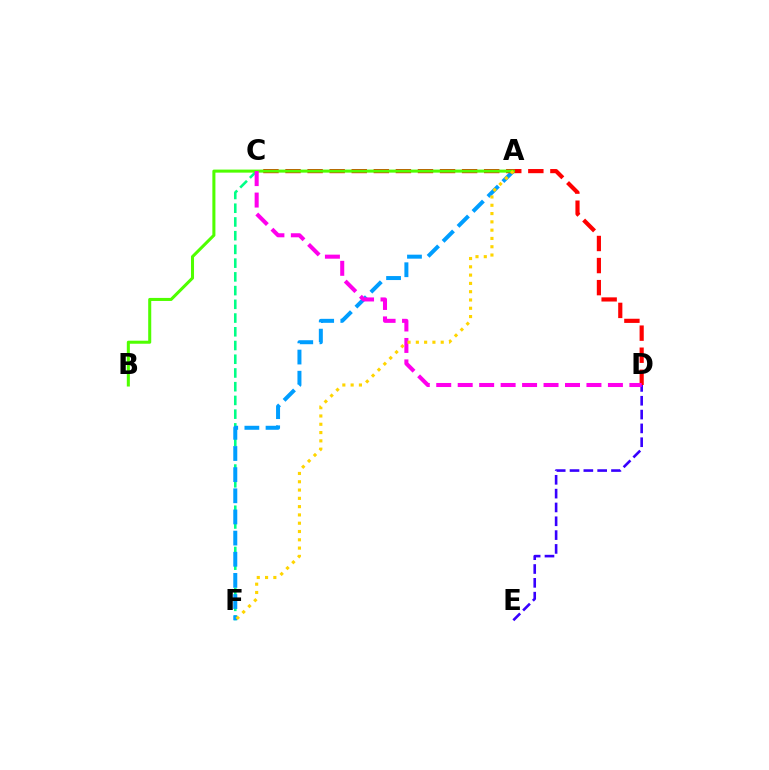{('D', 'E'): [{'color': '#3700ff', 'line_style': 'dashed', 'thickness': 1.88}], ('C', 'F'): [{'color': '#00ff86', 'line_style': 'dashed', 'thickness': 1.86}], ('A', 'F'): [{'color': '#009eff', 'line_style': 'dashed', 'thickness': 2.87}, {'color': '#ffd500', 'line_style': 'dotted', 'thickness': 2.25}], ('C', 'D'): [{'color': '#ff0000', 'line_style': 'dashed', 'thickness': 3.0}, {'color': '#ff00ed', 'line_style': 'dashed', 'thickness': 2.92}], ('A', 'B'): [{'color': '#4fff00', 'line_style': 'solid', 'thickness': 2.19}]}